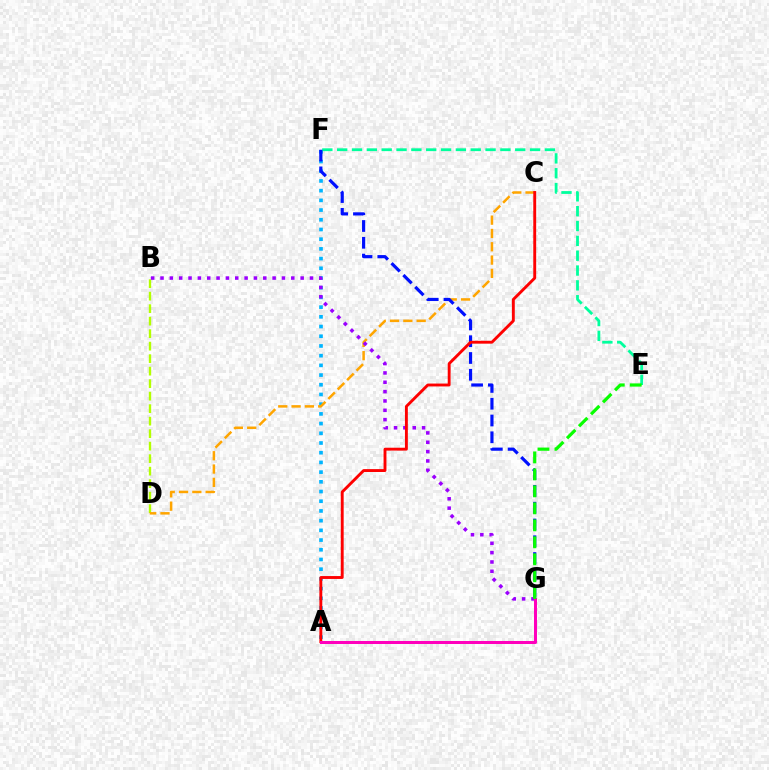{('A', 'F'): [{'color': '#00b5ff', 'line_style': 'dotted', 'thickness': 2.64}], ('B', 'D'): [{'color': '#b3ff00', 'line_style': 'dashed', 'thickness': 1.7}], ('C', 'D'): [{'color': '#ffa500', 'line_style': 'dashed', 'thickness': 1.81}], ('E', 'F'): [{'color': '#00ff9d', 'line_style': 'dashed', 'thickness': 2.02}], ('B', 'G'): [{'color': '#9b00ff', 'line_style': 'dotted', 'thickness': 2.54}], ('F', 'G'): [{'color': '#0010ff', 'line_style': 'dashed', 'thickness': 2.28}], ('A', 'C'): [{'color': '#ff0000', 'line_style': 'solid', 'thickness': 2.08}], ('A', 'G'): [{'color': '#ff00bd', 'line_style': 'solid', 'thickness': 2.17}], ('E', 'G'): [{'color': '#08ff00', 'line_style': 'dashed', 'thickness': 2.31}]}